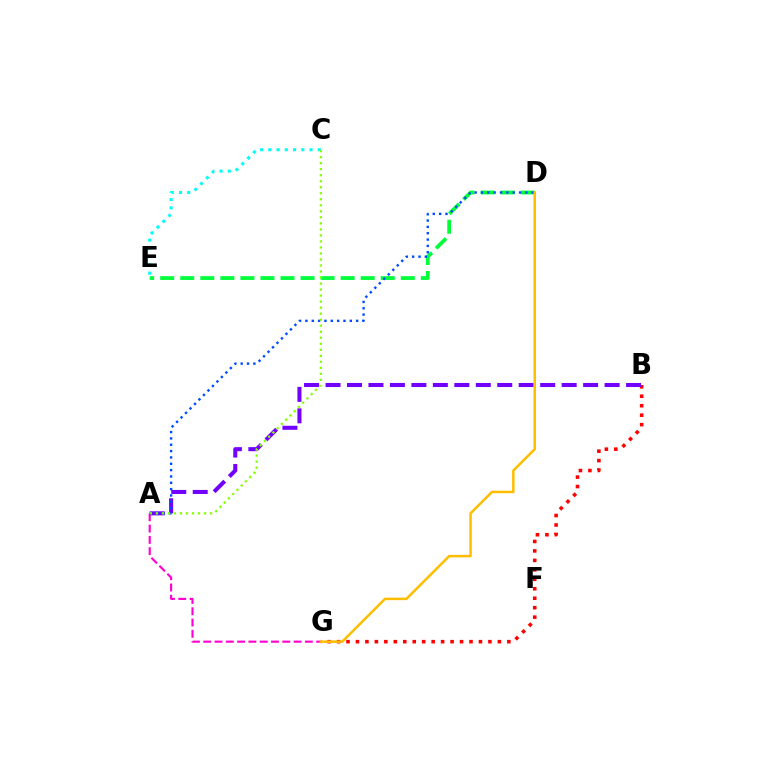{('C', 'E'): [{'color': '#00fff6', 'line_style': 'dotted', 'thickness': 2.24}], ('B', 'G'): [{'color': '#ff0000', 'line_style': 'dotted', 'thickness': 2.57}], ('A', 'G'): [{'color': '#ff00cf', 'line_style': 'dashed', 'thickness': 1.53}], ('A', 'B'): [{'color': '#7200ff', 'line_style': 'dashed', 'thickness': 2.92}], ('D', 'E'): [{'color': '#00ff39', 'line_style': 'dashed', 'thickness': 2.72}], ('A', 'D'): [{'color': '#004bff', 'line_style': 'dotted', 'thickness': 1.72}], ('A', 'C'): [{'color': '#84ff00', 'line_style': 'dotted', 'thickness': 1.64}], ('D', 'G'): [{'color': '#ffbd00', 'line_style': 'solid', 'thickness': 1.8}]}